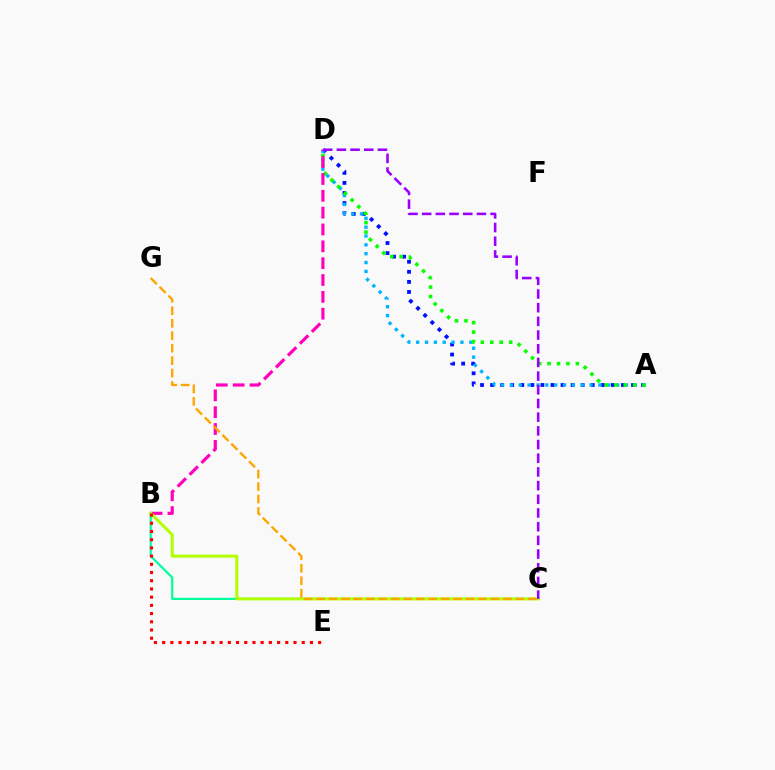{('A', 'D'): [{'color': '#0010ff', 'line_style': 'dotted', 'thickness': 2.73}, {'color': '#00b5ff', 'line_style': 'dotted', 'thickness': 2.41}, {'color': '#08ff00', 'line_style': 'dotted', 'thickness': 2.56}], ('B', 'C'): [{'color': '#00ff9d', 'line_style': 'solid', 'thickness': 1.59}, {'color': '#b3ff00', 'line_style': 'solid', 'thickness': 2.17}], ('B', 'D'): [{'color': '#ff00bd', 'line_style': 'dashed', 'thickness': 2.29}], ('B', 'E'): [{'color': '#ff0000', 'line_style': 'dotted', 'thickness': 2.23}], ('C', 'D'): [{'color': '#9b00ff', 'line_style': 'dashed', 'thickness': 1.86}], ('C', 'G'): [{'color': '#ffa500', 'line_style': 'dashed', 'thickness': 1.69}]}